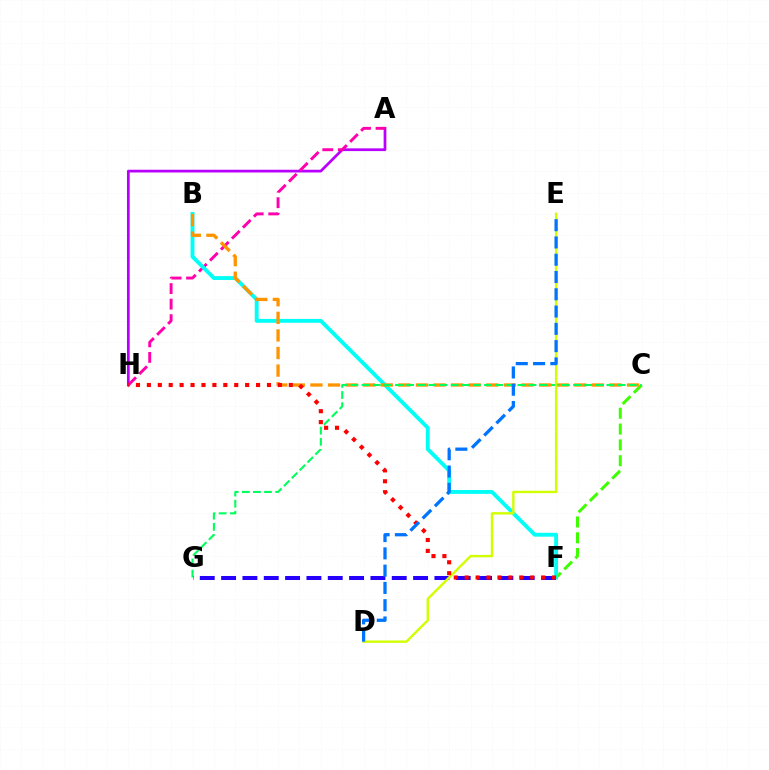{('C', 'F'): [{'color': '#3dff00', 'line_style': 'dashed', 'thickness': 2.15}], ('A', 'H'): [{'color': '#b900ff', 'line_style': 'solid', 'thickness': 1.97}, {'color': '#ff00ac', 'line_style': 'dashed', 'thickness': 2.11}], ('B', 'F'): [{'color': '#00fff6', 'line_style': 'solid', 'thickness': 2.79}], ('B', 'C'): [{'color': '#ff9400', 'line_style': 'dashed', 'thickness': 2.39}], ('C', 'G'): [{'color': '#00ff5c', 'line_style': 'dashed', 'thickness': 1.51}], ('F', 'G'): [{'color': '#2500ff', 'line_style': 'dashed', 'thickness': 2.9}], ('D', 'E'): [{'color': '#d1ff00', 'line_style': 'solid', 'thickness': 1.73}, {'color': '#0074ff', 'line_style': 'dashed', 'thickness': 2.35}], ('F', 'H'): [{'color': '#ff0000', 'line_style': 'dotted', 'thickness': 2.97}]}